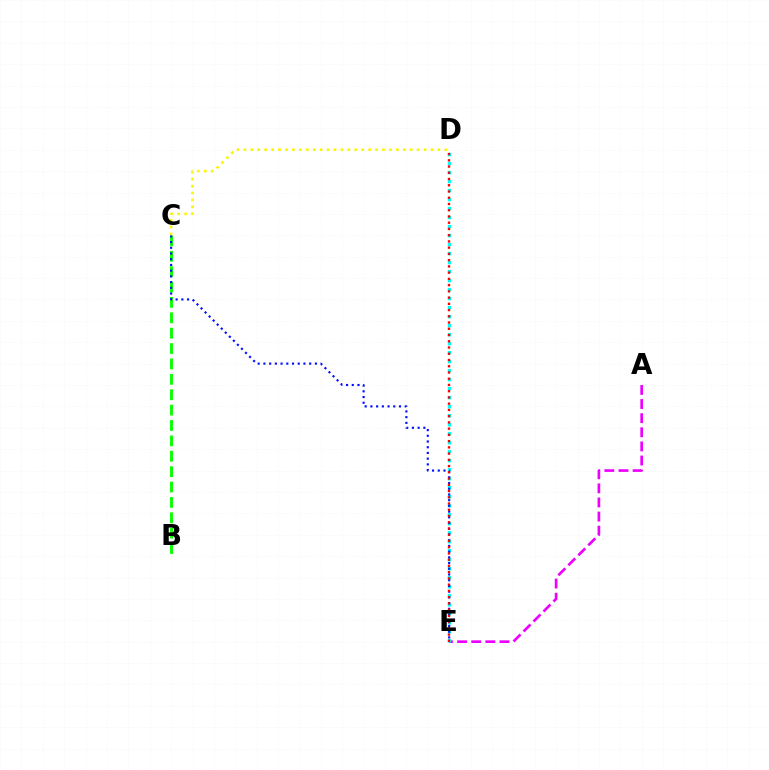{('A', 'E'): [{'color': '#ee00ff', 'line_style': 'dashed', 'thickness': 1.92}], ('D', 'E'): [{'color': '#00fff6', 'line_style': 'dotted', 'thickness': 2.45}, {'color': '#ff0000', 'line_style': 'dotted', 'thickness': 1.7}], ('B', 'C'): [{'color': '#08ff00', 'line_style': 'dashed', 'thickness': 2.09}], ('C', 'E'): [{'color': '#0010ff', 'line_style': 'dotted', 'thickness': 1.55}], ('C', 'D'): [{'color': '#fcf500', 'line_style': 'dotted', 'thickness': 1.88}]}